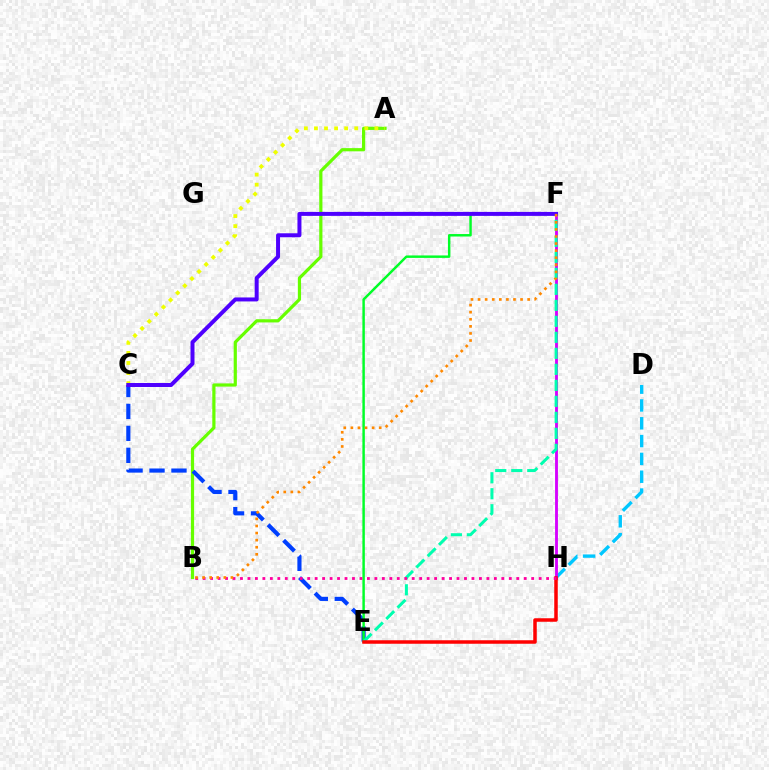{('A', 'B'): [{'color': '#66ff00', 'line_style': 'solid', 'thickness': 2.3}], ('D', 'H'): [{'color': '#00c7ff', 'line_style': 'dashed', 'thickness': 2.42}], ('C', 'E'): [{'color': '#003fff', 'line_style': 'dashed', 'thickness': 2.98}], ('E', 'F'): [{'color': '#00ff27', 'line_style': 'solid', 'thickness': 1.77}, {'color': '#00ffaf', 'line_style': 'dashed', 'thickness': 2.17}], ('F', 'H'): [{'color': '#d600ff', 'line_style': 'solid', 'thickness': 2.05}], ('A', 'C'): [{'color': '#eeff00', 'line_style': 'dotted', 'thickness': 2.73}], ('E', 'H'): [{'color': '#ff0000', 'line_style': 'solid', 'thickness': 2.53}], ('B', 'H'): [{'color': '#ff00a0', 'line_style': 'dotted', 'thickness': 2.03}], ('C', 'F'): [{'color': '#4f00ff', 'line_style': 'solid', 'thickness': 2.87}], ('B', 'F'): [{'color': '#ff8800', 'line_style': 'dotted', 'thickness': 1.92}]}